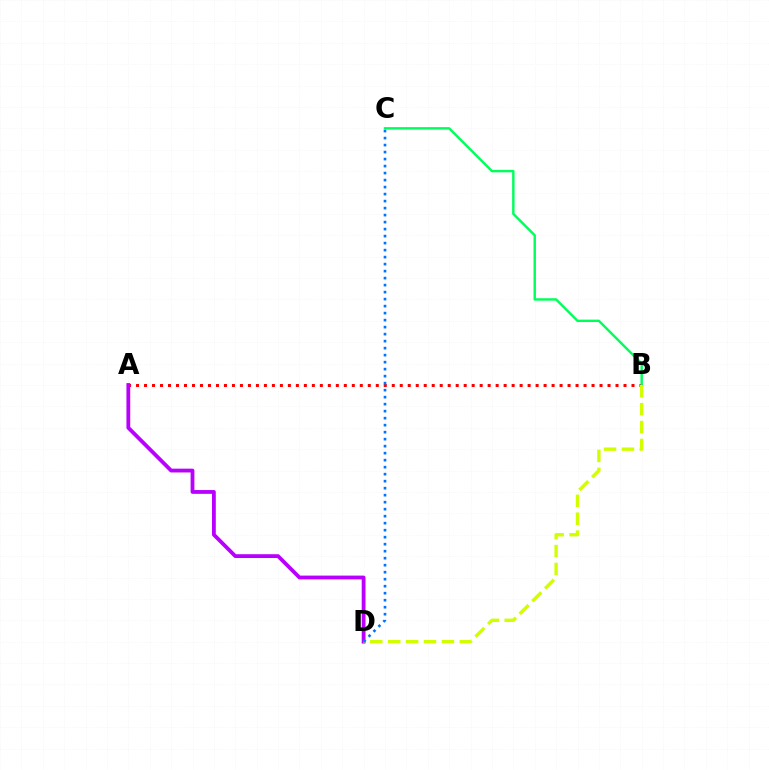{('A', 'B'): [{'color': '#ff0000', 'line_style': 'dotted', 'thickness': 2.17}], ('A', 'D'): [{'color': '#b900ff', 'line_style': 'solid', 'thickness': 2.74}], ('B', 'C'): [{'color': '#00ff5c', 'line_style': 'solid', 'thickness': 1.75}], ('B', 'D'): [{'color': '#d1ff00', 'line_style': 'dashed', 'thickness': 2.43}], ('C', 'D'): [{'color': '#0074ff', 'line_style': 'dotted', 'thickness': 1.9}]}